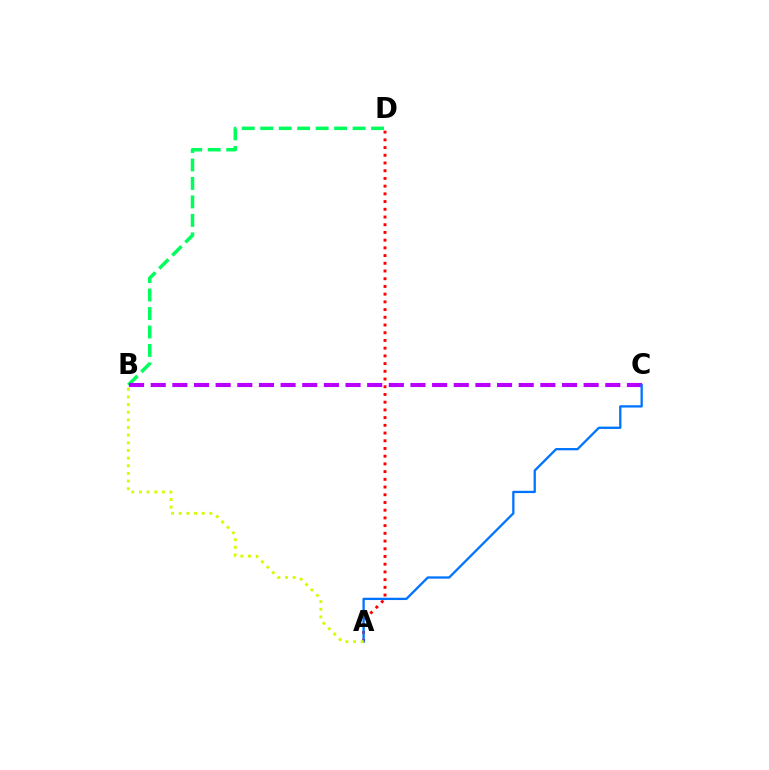{('B', 'D'): [{'color': '#00ff5c', 'line_style': 'dashed', 'thickness': 2.51}], ('B', 'C'): [{'color': '#b900ff', 'line_style': 'dashed', 'thickness': 2.94}], ('A', 'D'): [{'color': '#ff0000', 'line_style': 'dotted', 'thickness': 2.1}], ('A', 'C'): [{'color': '#0074ff', 'line_style': 'solid', 'thickness': 1.66}], ('A', 'B'): [{'color': '#d1ff00', 'line_style': 'dotted', 'thickness': 2.08}]}